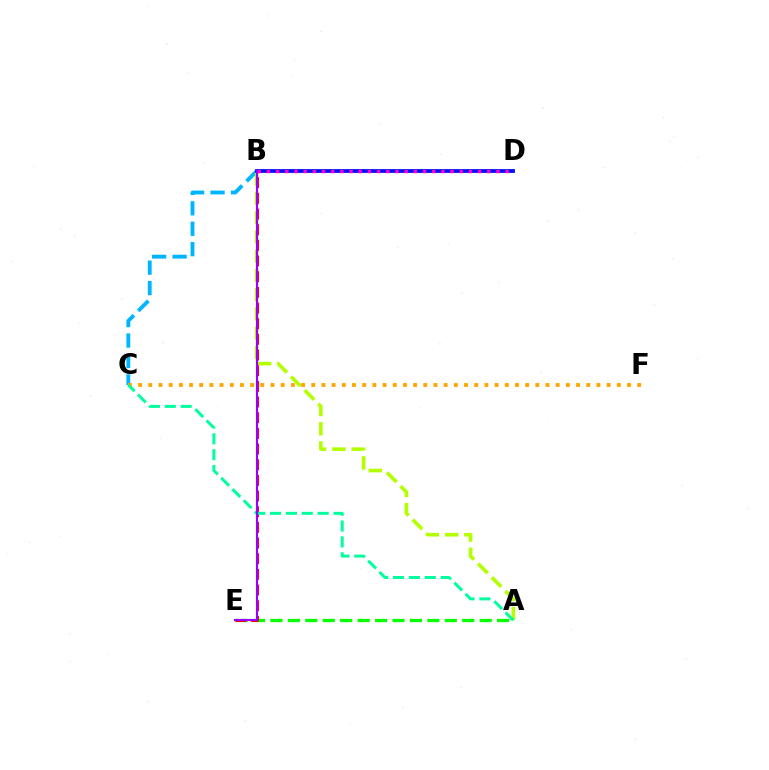{('B', 'C'): [{'color': '#00b5ff', 'line_style': 'dashed', 'thickness': 2.78}], ('A', 'E'): [{'color': '#08ff00', 'line_style': 'dashed', 'thickness': 2.37}], ('A', 'B'): [{'color': '#b3ff00', 'line_style': 'dashed', 'thickness': 2.61}], ('B', 'E'): [{'color': '#ff0000', 'line_style': 'dashed', 'thickness': 2.13}, {'color': '#9b00ff', 'line_style': 'solid', 'thickness': 1.53}], ('C', 'F'): [{'color': '#ffa500', 'line_style': 'dotted', 'thickness': 2.77}], ('B', 'D'): [{'color': '#0010ff', 'line_style': 'solid', 'thickness': 2.74}, {'color': '#ff00bd', 'line_style': 'dotted', 'thickness': 2.49}], ('A', 'C'): [{'color': '#00ff9d', 'line_style': 'dashed', 'thickness': 2.16}]}